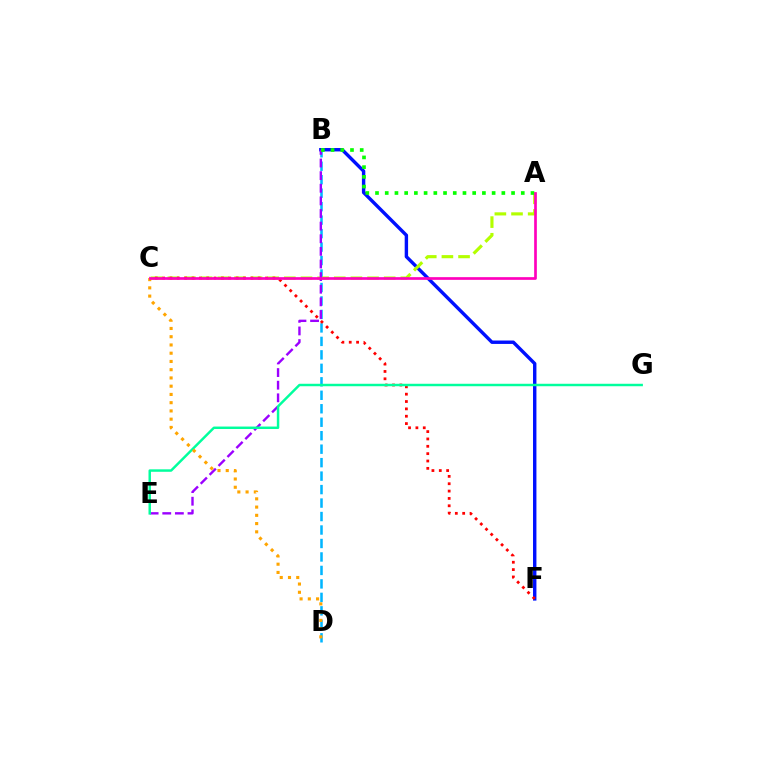{('B', 'D'): [{'color': '#00b5ff', 'line_style': 'dashed', 'thickness': 1.83}], ('B', 'F'): [{'color': '#0010ff', 'line_style': 'solid', 'thickness': 2.45}], ('A', 'C'): [{'color': '#b3ff00', 'line_style': 'dashed', 'thickness': 2.26}, {'color': '#ff00bd', 'line_style': 'solid', 'thickness': 1.94}], ('B', 'E'): [{'color': '#9b00ff', 'line_style': 'dashed', 'thickness': 1.71}], ('A', 'B'): [{'color': '#08ff00', 'line_style': 'dotted', 'thickness': 2.64}], ('C', 'F'): [{'color': '#ff0000', 'line_style': 'dotted', 'thickness': 2.0}], ('E', 'G'): [{'color': '#00ff9d', 'line_style': 'solid', 'thickness': 1.77}], ('C', 'D'): [{'color': '#ffa500', 'line_style': 'dotted', 'thickness': 2.24}]}